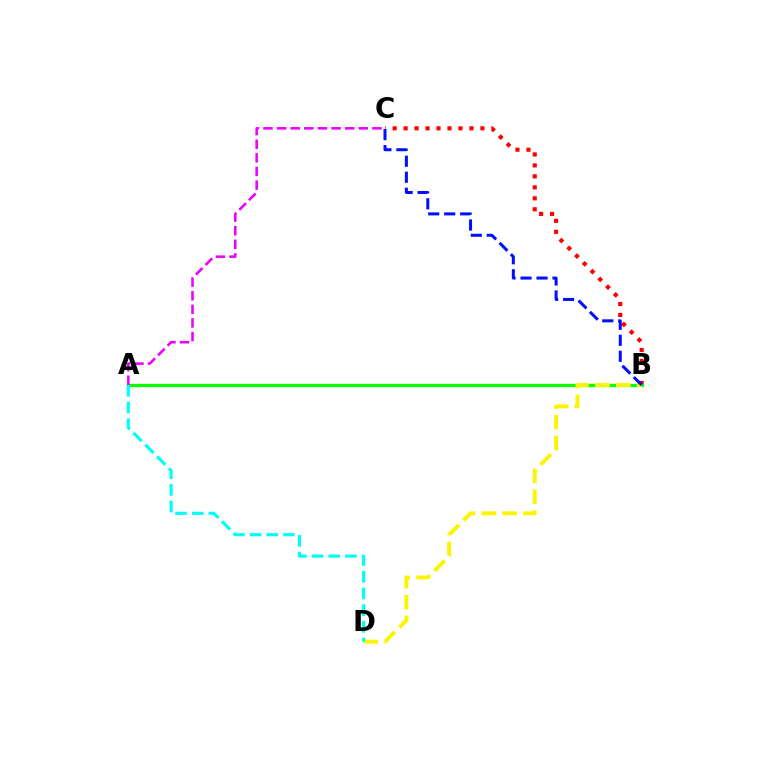{('B', 'C'): [{'color': '#ff0000', 'line_style': 'dotted', 'thickness': 2.98}, {'color': '#0010ff', 'line_style': 'dashed', 'thickness': 2.17}], ('A', 'B'): [{'color': '#08ff00', 'line_style': 'solid', 'thickness': 2.36}], ('A', 'C'): [{'color': '#ee00ff', 'line_style': 'dashed', 'thickness': 1.85}], ('B', 'D'): [{'color': '#fcf500', 'line_style': 'dashed', 'thickness': 2.83}], ('A', 'D'): [{'color': '#00fff6', 'line_style': 'dashed', 'thickness': 2.27}]}